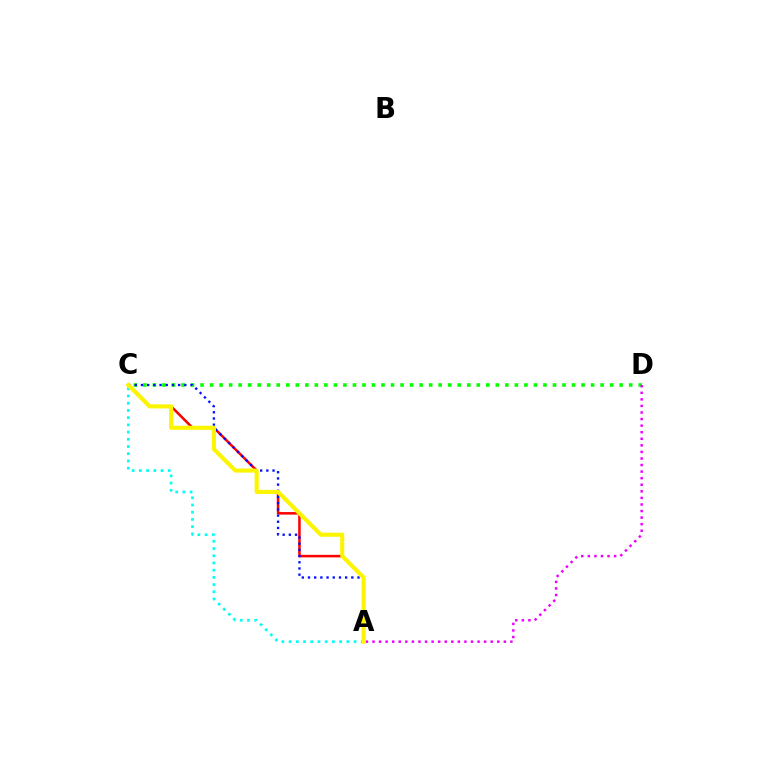{('C', 'D'): [{'color': '#08ff00', 'line_style': 'dotted', 'thickness': 2.59}], ('A', 'D'): [{'color': '#ee00ff', 'line_style': 'dotted', 'thickness': 1.78}], ('A', 'C'): [{'color': '#ff0000', 'line_style': 'solid', 'thickness': 1.82}, {'color': '#0010ff', 'line_style': 'dotted', 'thickness': 1.68}, {'color': '#00fff6', 'line_style': 'dotted', 'thickness': 1.96}, {'color': '#fcf500', 'line_style': 'solid', 'thickness': 2.96}]}